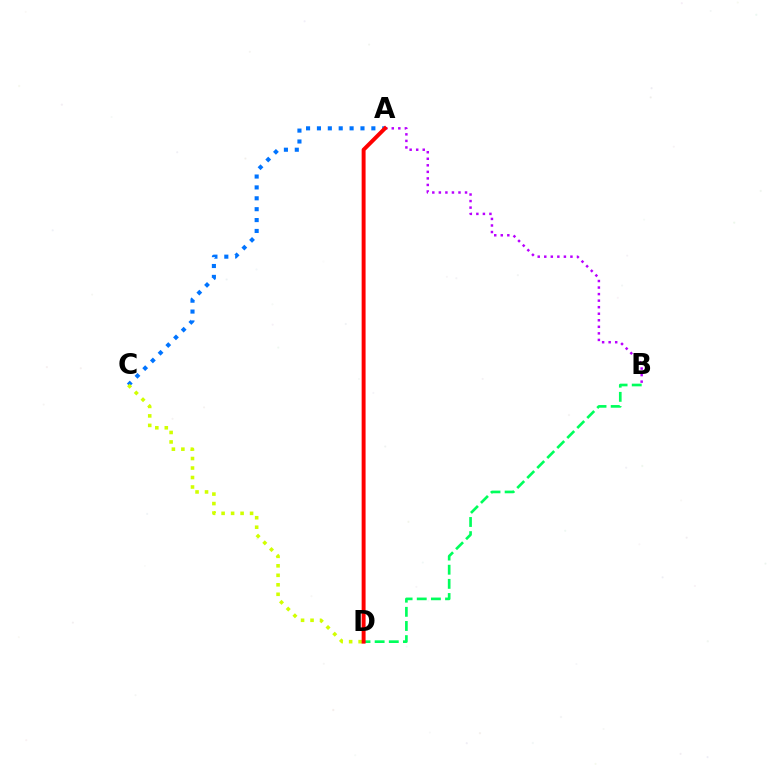{('A', 'C'): [{'color': '#0074ff', 'line_style': 'dotted', 'thickness': 2.96}], ('A', 'B'): [{'color': '#b900ff', 'line_style': 'dotted', 'thickness': 1.78}], ('B', 'D'): [{'color': '#00ff5c', 'line_style': 'dashed', 'thickness': 1.92}], ('C', 'D'): [{'color': '#d1ff00', 'line_style': 'dotted', 'thickness': 2.58}], ('A', 'D'): [{'color': '#ff0000', 'line_style': 'solid', 'thickness': 2.83}]}